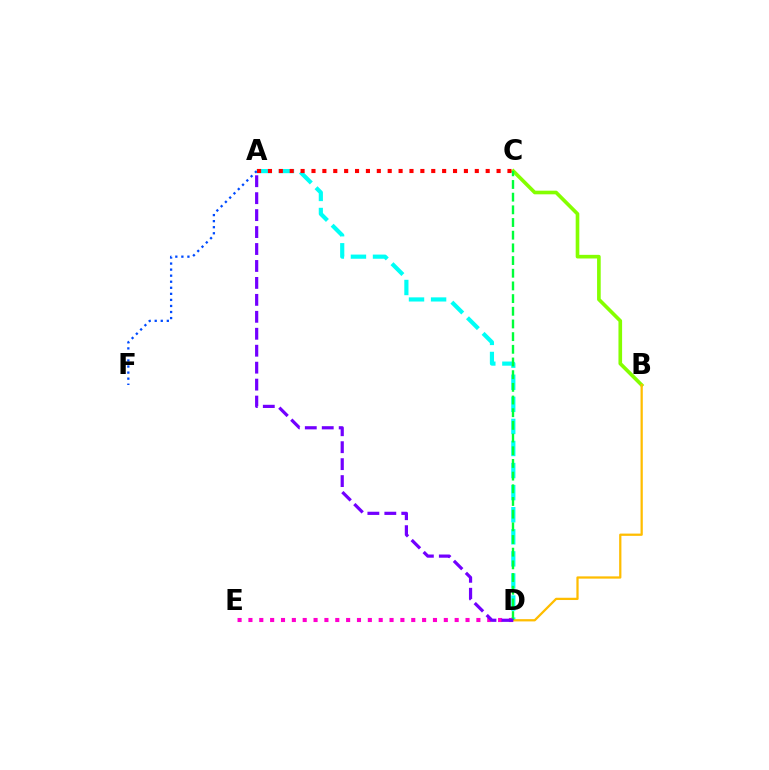{('A', 'D'): [{'color': '#00fff6', 'line_style': 'dashed', 'thickness': 3.0}, {'color': '#7200ff', 'line_style': 'dashed', 'thickness': 2.3}], ('A', 'F'): [{'color': '#004bff', 'line_style': 'dotted', 'thickness': 1.65}], ('B', 'C'): [{'color': '#84ff00', 'line_style': 'solid', 'thickness': 2.62}], ('B', 'D'): [{'color': '#ffbd00', 'line_style': 'solid', 'thickness': 1.63}], ('D', 'E'): [{'color': '#ff00cf', 'line_style': 'dotted', 'thickness': 2.95}], ('C', 'D'): [{'color': '#00ff39', 'line_style': 'dashed', 'thickness': 1.72}], ('A', 'C'): [{'color': '#ff0000', 'line_style': 'dotted', 'thickness': 2.96}]}